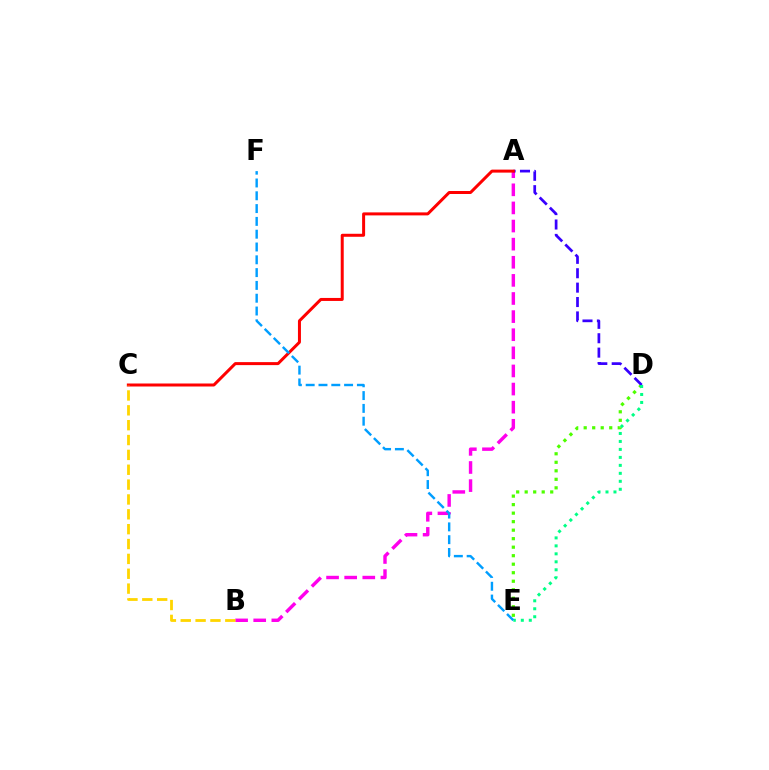{('D', 'E'): [{'color': '#4fff00', 'line_style': 'dotted', 'thickness': 2.31}, {'color': '#00ff86', 'line_style': 'dotted', 'thickness': 2.17}], ('A', 'B'): [{'color': '#ff00ed', 'line_style': 'dashed', 'thickness': 2.46}], ('A', 'D'): [{'color': '#3700ff', 'line_style': 'dashed', 'thickness': 1.96}], ('A', 'C'): [{'color': '#ff0000', 'line_style': 'solid', 'thickness': 2.16}], ('B', 'C'): [{'color': '#ffd500', 'line_style': 'dashed', 'thickness': 2.02}], ('E', 'F'): [{'color': '#009eff', 'line_style': 'dashed', 'thickness': 1.74}]}